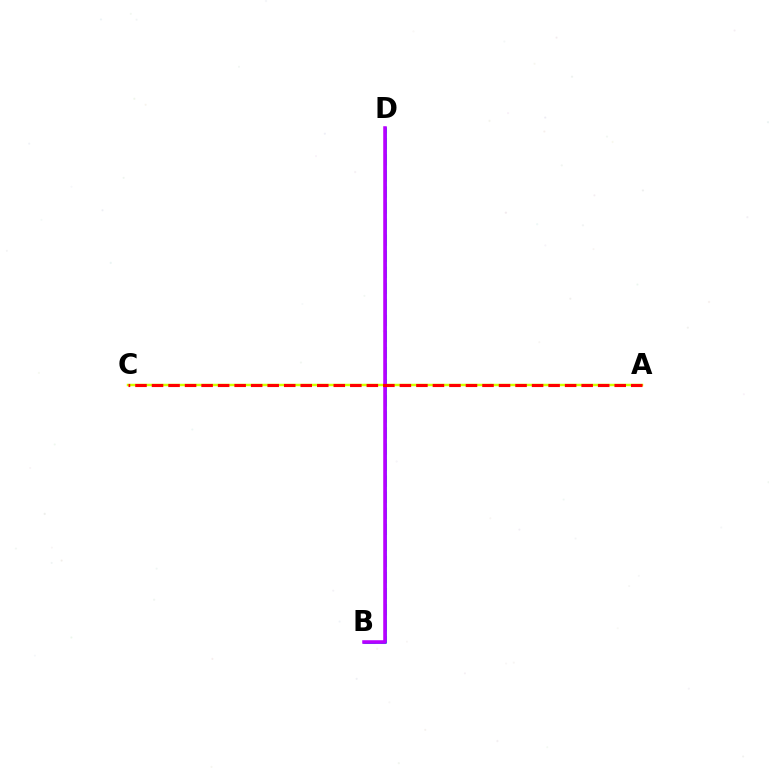{('B', 'D'): [{'color': '#00ff5c', 'line_style': 'dashed', 'thickness': 2.18}, {'color': '#0074ff', 'line_style': 'solid', 'thickness': 1.92}, {'color': '#b900ff', 'line_style': 'solid', 'thickness': 2.55}], ('A', 'C'): [{'color': '#d1ff00', 'line_style': 'solid', 'thickness': 1.78}, {'color': '#ff0000', 'line_style': 'dashed', 'thickness': 2.24}]}